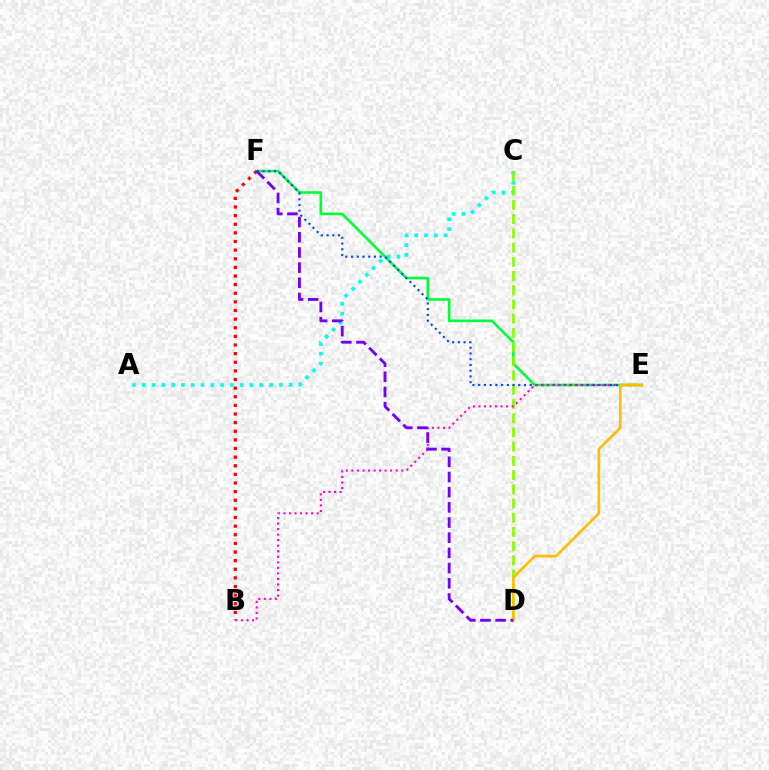{('A', 'C'): [{'color': '#00fff6', 'line_style': 'dotted', 'thickness': 2.66}], ('E', 'F'): [{'color': '#00ff39', 'line_style': 'solid', 'thickness': 1.88}, {'color': '#004bff', 'line_style': 'dotted', 'thickness': 1.56}], ('C', 'D'): [{'color': '#84ff00', 'line_style': 'dashed', 'thickness': 1.93}], ('B', 'F'): [{'color': '#ff0000', 'line_style': 'dotted', 'thickness': 2.34}], ('B', 'E'): [{'color': '#ff00cf', 'line_style': 'dotted', 'thickness': 1.5}], ('D', 'E'): [{'color': '#ffbd00', 'line_style': 'solid', 'thickness': 1.86}], ('D', 'F'): [{'color': '#7200ff', 'line_style': 'dashed', 'thickness': 2.06}]}